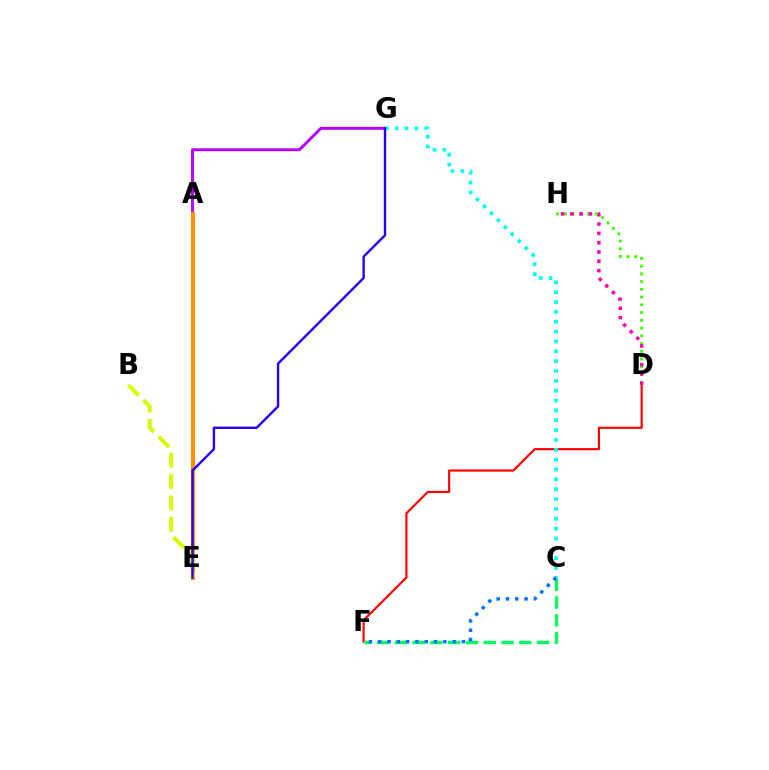{('D', 'F'): [{'color': '#ff0000', 'line_style': 'solid', 'thickness': 1.56}], ('A', 'G'): [{'color': '#b900ff', 'line_style': 'solid', 'thickness': 2.1}], ('D', 'H'): [{'color': '#3dff00', 'line_style': 'dotted', 'thickness': 2.1}, {'color': '#ff00ac', 'line_style': 'dotted', 'thickness': 2.53}], ('C', 'F'): [{'color': '#00ff5c', 'line_style': 'dashed', 'thickness': 2.42}, {'color': '#0074ff', 'line_style': 'dotted', 'thickness': 2.52}], ('A', 'E'): [{'color': '#ff9400', 'line_style': 'solid', 'thickness': 2.97}], ('B', 'E'): [{'color': '#d1ff00', 'line_style': 'dashed', 'thickness': 2.9}], ('C', 'G'): [{'color': '#00fff6', 'line_style': 'dotted', 'thickness': 2.68}], ('E', 'G'): [{'color': '#2500ff', 'line_style': 'solid', 'thickness': 1.73}]}